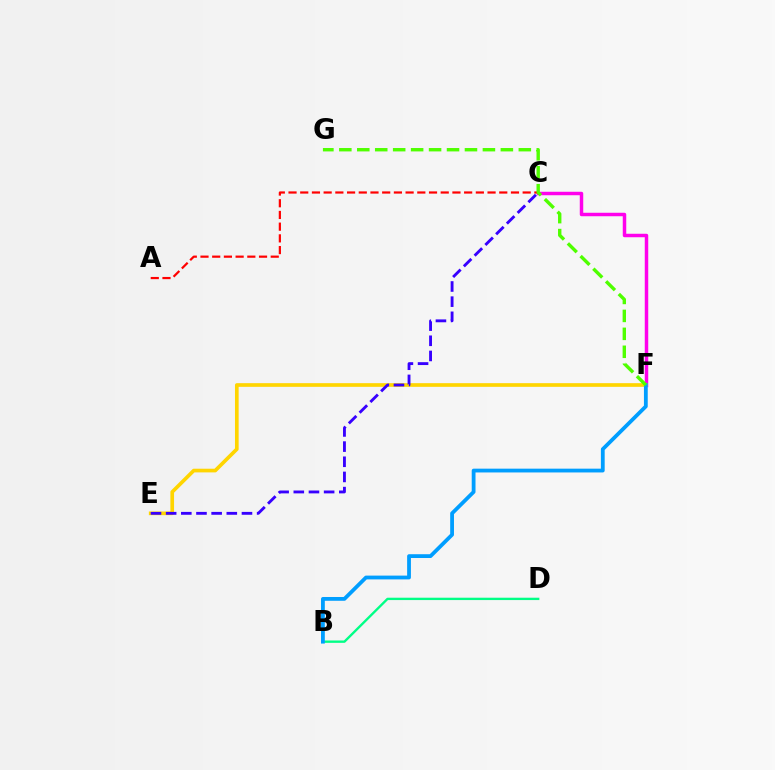{('B', 'D'): [{'color': '#00ff86', 'line_style': 'solid', 'thickness': 1.7}], ('C', 'F'): [{'color': '#ff00ed', 'line_style': 'solid', 'thickness': 2.5}], ('A', 'C'): [{'color': '#ff0000', 'line_style': 'dashed', 'thickness': 1.59}], ('E', 'F'): [{'color': '#ffd500', 'line_style': 'solid', 'thickness': 2.64}], ('B', 'F'): [{'color': '#009eff', 'line_style': 'solid', 'thickness': 2.73}], ('C', 'E'): [{'color': '#3700ff', 'line_style': 'dashed', 'thickness': 2.06}], ('F', 'G'): [{'color': '#4fff00', 'line_style': 'dashed', 'thickness': 2.44}]}